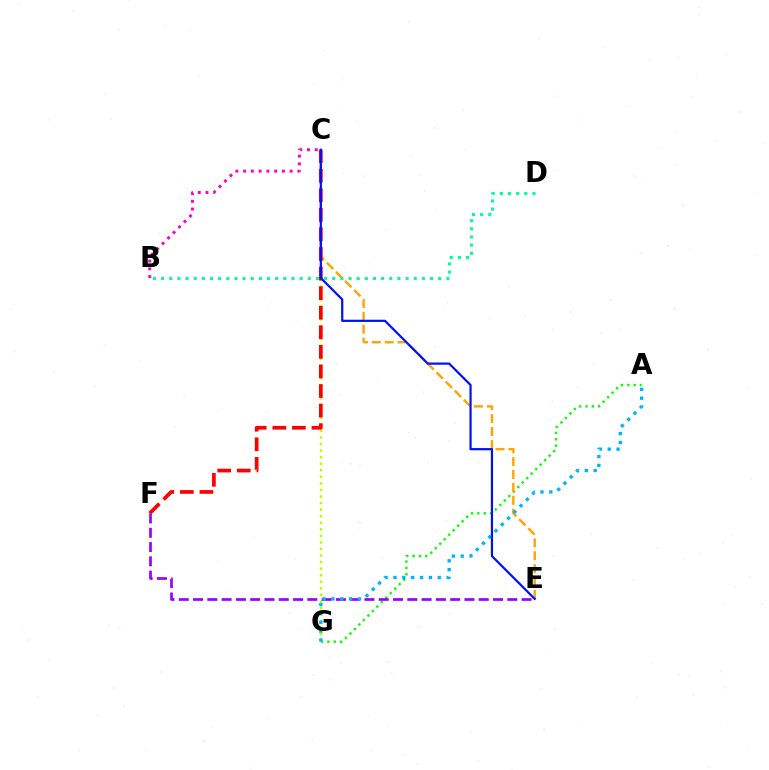{('A', 'G'): [{'color': '#08ff00', 'line_style': 'dotted', 'thickness': 1.72}, {'color': '#00b5ff', 'line_style': 'dotted', 'thickness': 2.41}], ('C', 'E'): [{'color': '#ffa500', 'line_style': 'dashed', 'thickness': 1.75}, {'color': '#0010ff', 'line_style': 'solid', 'thickness': 1.59}], ('C', 'G'): [{'color': '#b3ff00', 'line_style': 'dotted', 'thickness': 1.78}], ('C', 'F'): [{'color': '#ff0000', 'line_style': 'dashed', 'thickness': 2.66}], ('B', 'C'): [{'color': '#ff00bd', 'line_style': 'dotted', 'thickness': 2.11}], ('B', 'D'): [{'color': '#00ff9d', 'line_style': 'dotted', 'thickness': 2.21}], ('E', 'F'): [{'color': '#9b00ff', 'line_style': 'dashed', 'thickness': 1.94}]}